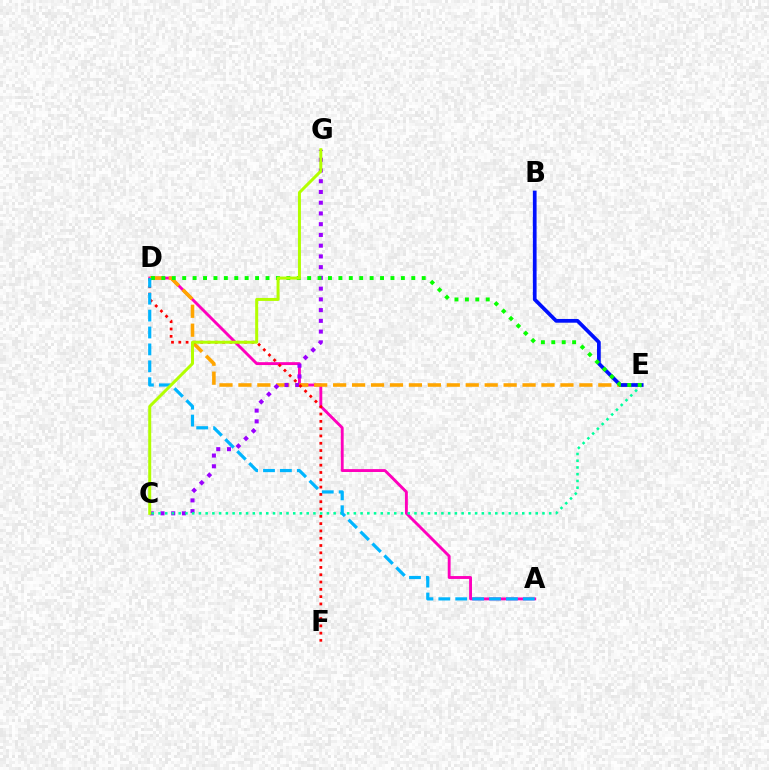{('A', 'D'): [{'color': '#ff00bd', 'line_style': 'solid', 'thickness': 2.07}, {'color': '#00b5ff', 'line_style': 'dashed', 'thickness': 2.3}], ('D', 'E'): [{'color': '#ffa500', 'line_style': 'dashed', 'thickness': 2.57}, {'color': '#08ff00', 'line_style': 'dotted', 'thickness': 2.83}], ('C', 'G'): [{'color': '#9b00ff', 'line_style': 'dotted', 'thickness': 2.92}, {'color': '#b3ff00', 'line_style': 'solid', 'thickness': 2.15}], ('D', 'F'): [{'color': '#ff0000', 'line_style': 'dotted', 'thickness': 1.98}], ('C', 'E'): [{'color': '#00ff9d', 'line_style': 'dotted', 'thickness': 1.83}], ('B', 'E'): [{'color': '#0010ff', 'line_style': 'solid', 'thickness': 2.68}]}